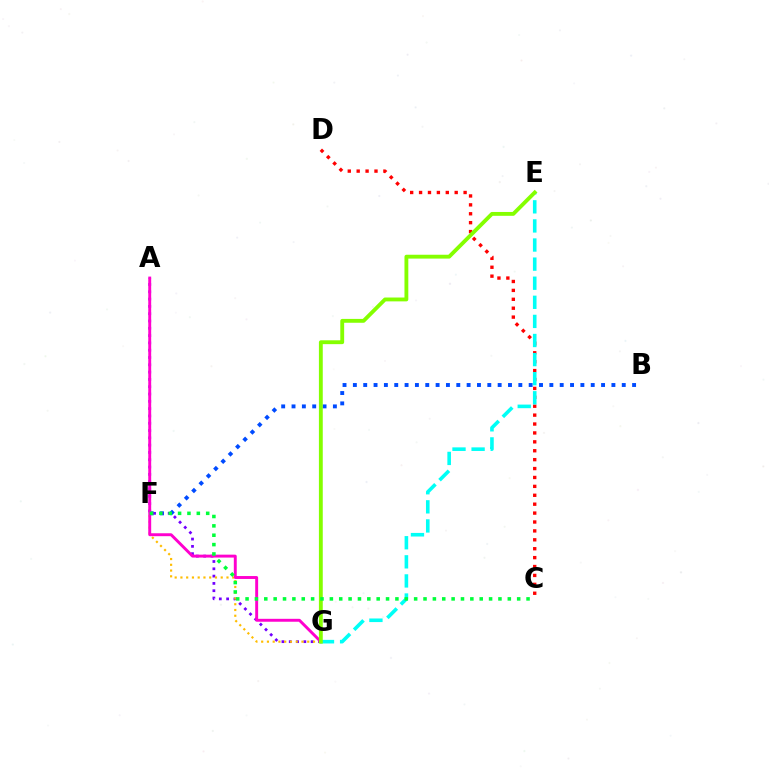{('B', 'F'): [{'color': '#004bff', 'line_style': 'dotted', 'thickness': 2.81}], ('A', 'G'): [{'color': '#7200ff', 'line_style': 'dotted', 'thickness': 1.98}, {'color': '#ff00cf', 'line_style': 'solid', 'thickness': 2.1}], ('F', 'G'): [{'color': '#ffbd00', 'line_style': 'dotted', 'thickness': 1.56}], ('C', 'D'): [{'color': '#ff0000', 'line_style': 'dotted', 'thickness': 2.42}], ('E', 'G'): [{'color': '#00fff6', 'line_style': 'dashed', 'thickness': 2.59}, {'color': '#84ff00', 'line_style': 'solid', 'thickness': 2.77}], ('C', 'F'): [{'color': '#00ff39', 'line_style': 'dotted', 'thickness': 2.54}]}